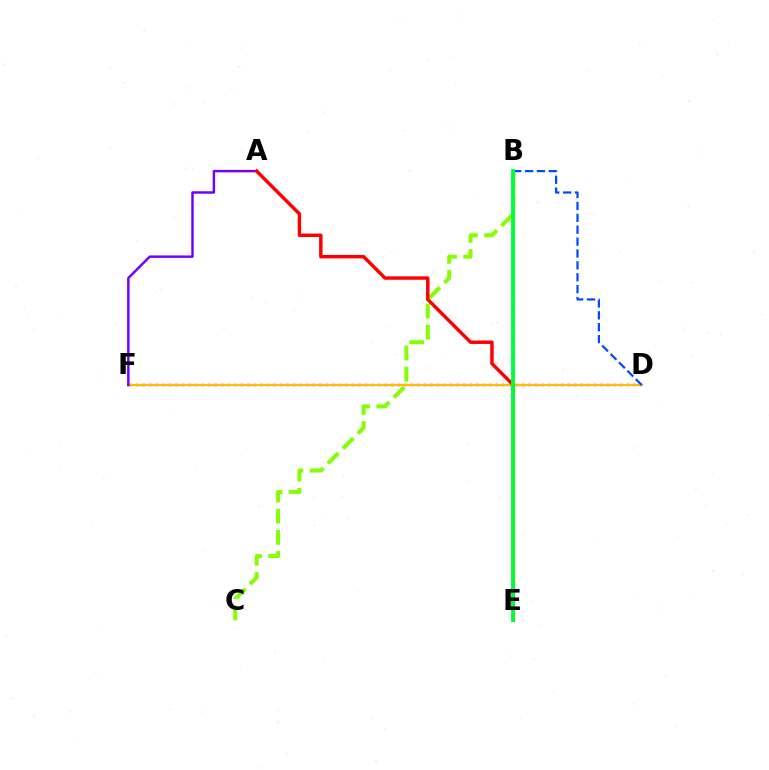{('D', 'F'): [{'color': '#ff00cf', 'line_style': 'dotted', 'thickness': 1.78}, {'color': '#ffbd00', 'line_style': 'solid', 'thickness': 1.62}], ('B', 'E'): [{'color': '#00fff6', 'line_style': 'dashed', 'thickness': 2.17}, {'color': '#00ff39', 'line_style': 'solid', 'thickness': 2.77}], ('B', 'C'): [{'color': '#84ff00', 'line_style': 'dashed', 'thickness': 2.87}], ('A', 'F'): [{'color': '#7200ff', 'line_style': 'solid', 'thickness': 1.77}], ('A', 'E'): [{'color': '#ff0000', 'line_style': 'solid', 'thickness': 2.48}], ('B', 'D'): [{'color': '#004bff', 'line_style': 'dashed', 'thickness': 1.62}]}